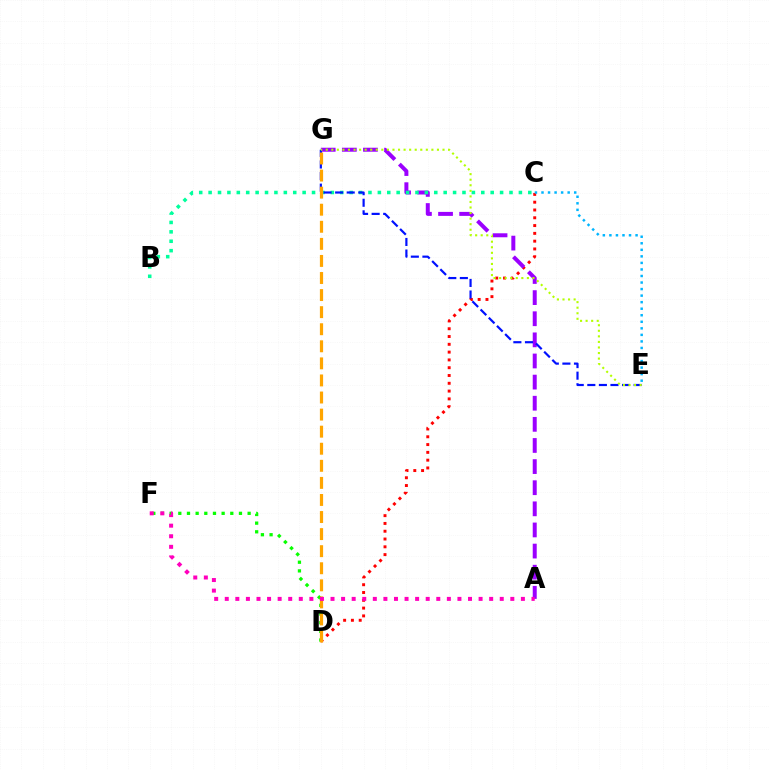{('C', 'D'): [{'color': '#ff0000', 'line_style': 'dotted', 'thickness': 2.12}], ('A', 'G'): [{'color': '#9b00ff', 'line_style': 'dashed', 'thickness': 2.87}], ('B', 'C'): [{'color': '#00ff9d', 'line_style': 'dotted', 'thickness': 2.55}], ('E', 'G'): [{'color': '#0010ff', 'line_style': 'dashed', 'thickness': 1.57}, {'color': '#b3ff00', 'line_style': 'dotted', 'thickness': 1.51}], ('D', 'F'): [{'color': '#08ff00', 'line_style': 'dotted', 'thickness': 2.35}], ('D', 'G'): [{'color': '#ffa500', 'line_style': 'dashed', 'thickness': 2.32}], ('C', 'E'): [{'color': '#00b5ff', 'line_style': 'dotted', 'thickness': 1.78}], ('A', 'F'): [{'color': '#ff00bd', 'line_style': 'dotted', 'thickness': 2.87}]}